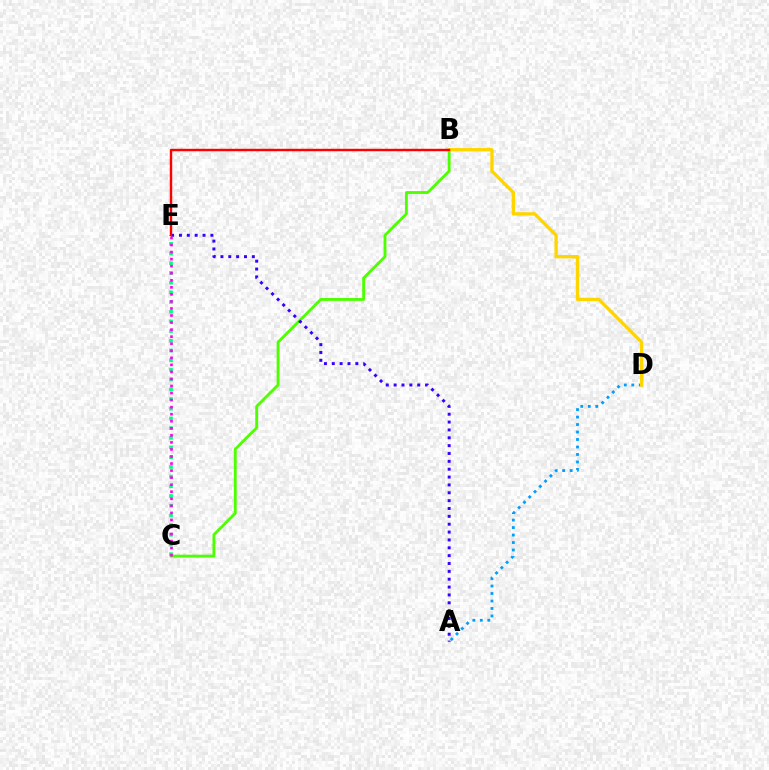{('C', 'E'): [{'color': '#00ff86', 'line_style': 'dotted', 'thickness': 2.63}, {'color': '#ff00ed', 'line_style': 'dotted', 'thickness': 1.91}], ('B', 'C'): [{'color': '#4fff00', 'line_style': 'solid', 'thickness': 2.05}], ('A', 'E'): [{'color': '#3700ff', 'line_style': 'dotted', 'thickness': 2.13}], ('A', 'D'): [{'color': '#009eff', 'line_style': 'dotted', 'thickness': 2.03}], ('B', 'D'): [{'color': '#ffd500', 'line_style': 'solid', 'thickness': 2.41}], ('B', 'E'): [{'color': '#ff0000', 'line_style': 'solid', 'thickness': 1.75}]}